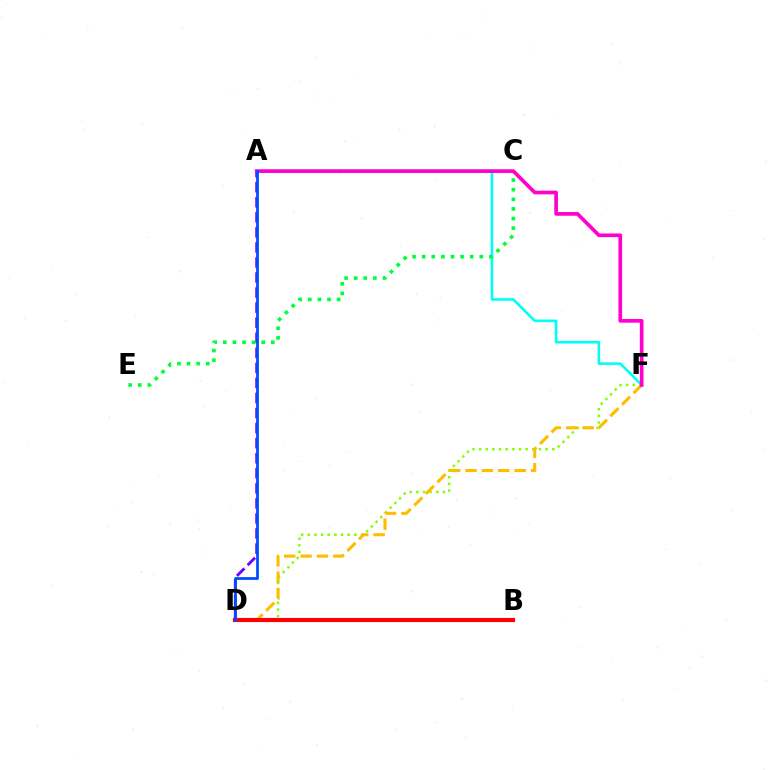{('A', 'D'): [{'color': '#7200ff', 'line_style': 'dashed', 'thickness': 2.05}, {'color': '#004bff', 'line_style': 'solid', 'thickness': 1.98}], ('A', 'F'): [{'color': '#00fff6', 'line_style': 'solid', 'thickness': 1.87}, {'color': '#ff00cf', 'line_style': 'solid', 'thickness': 2.65}], ('D', 'F'): [{'color': '#84ff00', 'line_style': 'dotted', 'thickness': 1.81}, {'color': '#ffbd00', 'line_style': 'dashed', 'thickness': 2.22}], ('C', 'E'): [{'color': '#00ff39', 'line_style': 'dotted', 'thickness': 2.61}], ('B', 'D'): [{'color': '#ff0000', 'line_style': 'solid', 'thickness': 2.98}]}